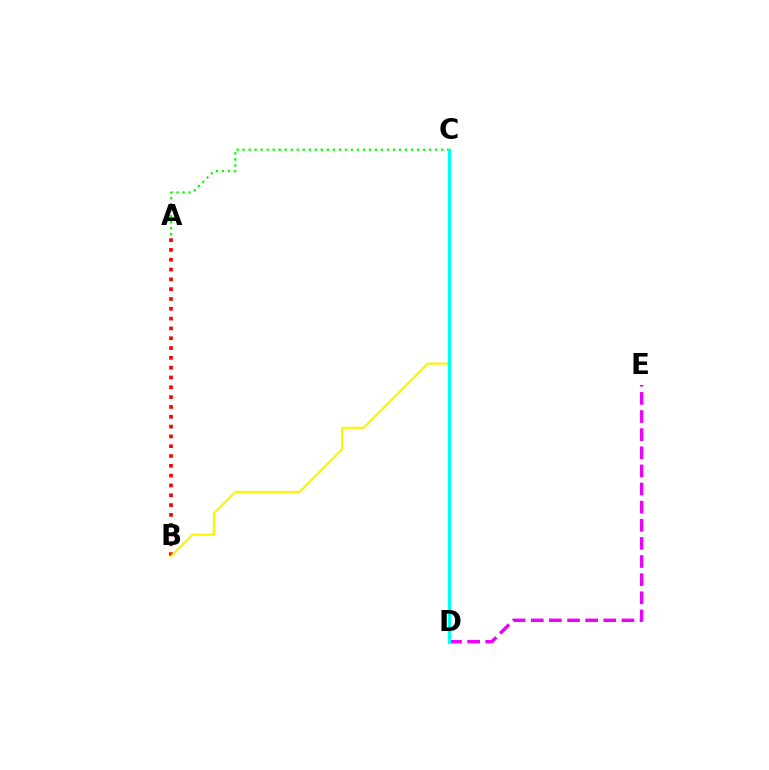{('A', 'C'): [{'color': '#08ff00', 'line_style': 'dotted', 'thickness': 1.63}], ('C', 'D'): [{'color': '#0010ff', 'line_style': 'dotted', 'thickness': 1.83}, {'color': '#00fff6', 'line_style': 'solid', 'thickness': 2.47}], ('D', 'E'): [{'color': '#ee00ff', 'line_style': 'dashed', 'thickness': 2.46}], ('A', 'B'): [{'color': '#ff0000', 'line_style': 'dotted', 'thickness': 2.67}], ('B', 'C'): [{'color': '#fcf500', 'line_style': 'solid', 'thickness': 1.54}]}